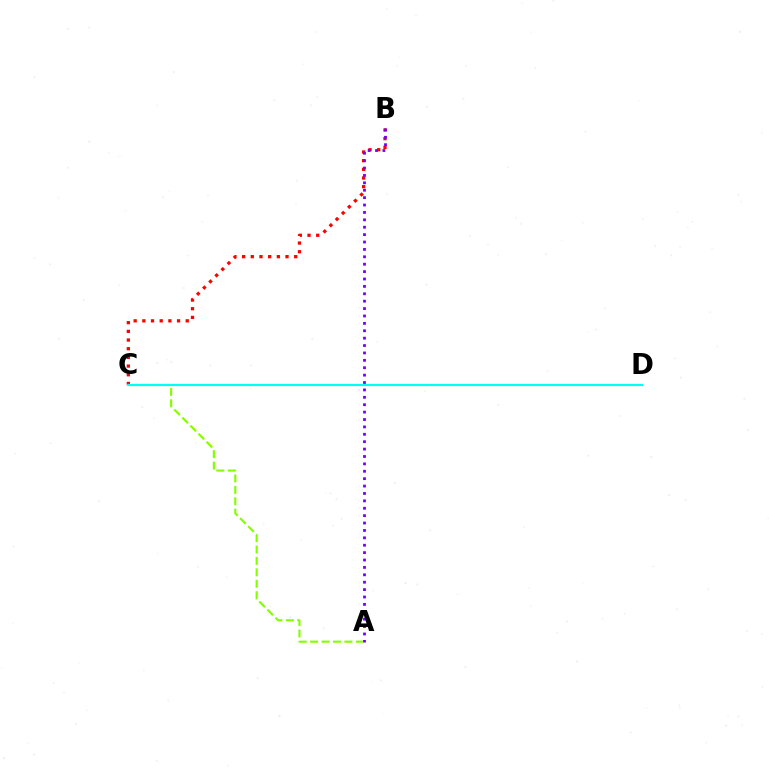{('A', 'C'): [{'color': '#84ff00', 'line_style': 'dashed', 'thickness': 1.55}], ('B', 'C'): [{'color': '#ff0000', 'line_style': 'dotted', 'thickness': 2.36}], ('A', 'B'): [{'color': '#7200ff', 'line_style': 'dotted', 'thickness': 2.01}], ('C', 'D'): [{'color': '#00fff6', 'line_style': 'solid', 'thickness': 1.55}]}